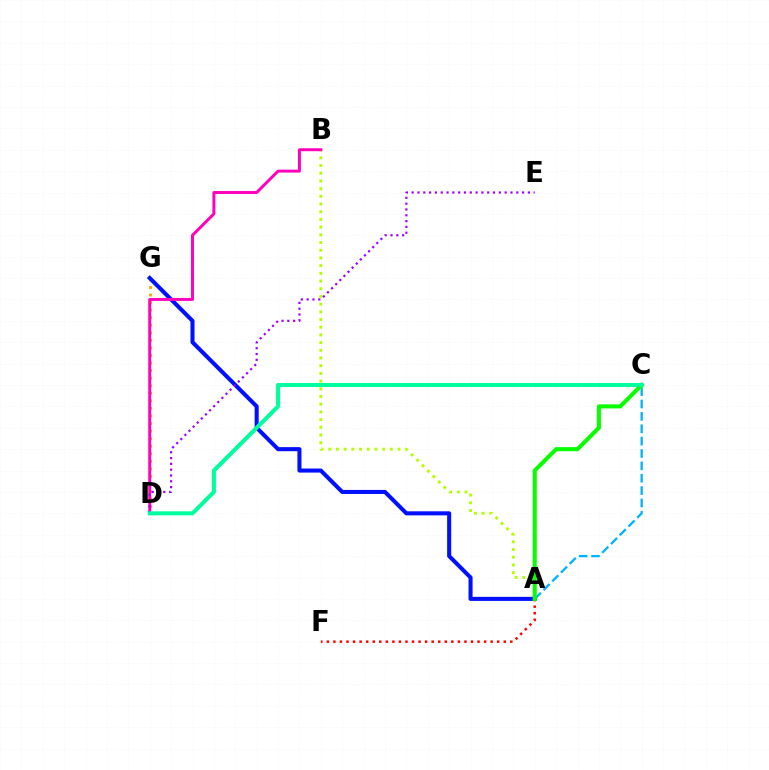{('D', 'G'): [{'color': '#ffa500', 'line_style': 'dotted', 'thickness': 2.05}], ('A', 'B'): [{'color': '#b3ff00', 'line_style': 'dotted', 'thickness': 2.09}], ('A', 'G'): [{'color': '#0010ff', 'line_style': 'solid', 'thickness': 2.92}], ('B', 'D'): [{'color': '#ff00bd', 'line_style': 'solid', 'thickness': 2.13}], ('D', 'E'): [{'color': '#9b00ff', 'line_style': 'dotted', 'thickness': 1.58}], ('A', 'F'): [{'color': '#ff0000', 'line_style': 'dotted', 'thickness': 1.78}], ('A', 'C'): [{'color': '#00b5ff', 'line_style': 'dashed', 'thickness': 1.68}, {'color': '#08ff00', 'line_style': 'solid', 'thickness': 2.94}], ('C', 'D'): [{'color': '#00ff9d', 'line_style': 'solid', 'thickness': 2.91}]}